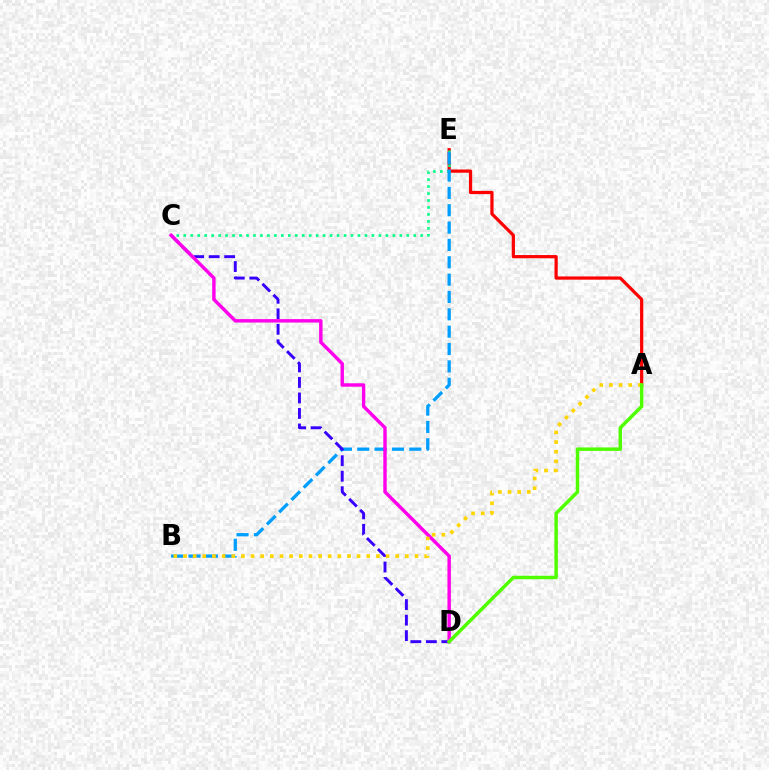{('A', 'E'): [{'color': '#ff0000', 'line_style': 'solid', 'thickness': 2.32}], ('C', 'E'): [{'color': '#00ff86', 'line_style': 'dotted', 'thickness': 1.89}], ('B', 'E'): [{'color': '#009eff', 'line_style': 'dashed', 'thickness': 2.36}], ('C', 'D'): [{'color': '#3700ff', 'line_style': 'dashed', 'thickness': 2.11}, {'color': '#ff00ed', 'line_style': 'solid', 'thickness': 2.47}], ('A', 'B'): [{'color': '#ffd500', 'line_style': 'dotted', 'thickness': 2.62}], ('A', 'D'): [{'color': '#4fff00', 'line_style': 'solid', 'thickness': 2.5}]}